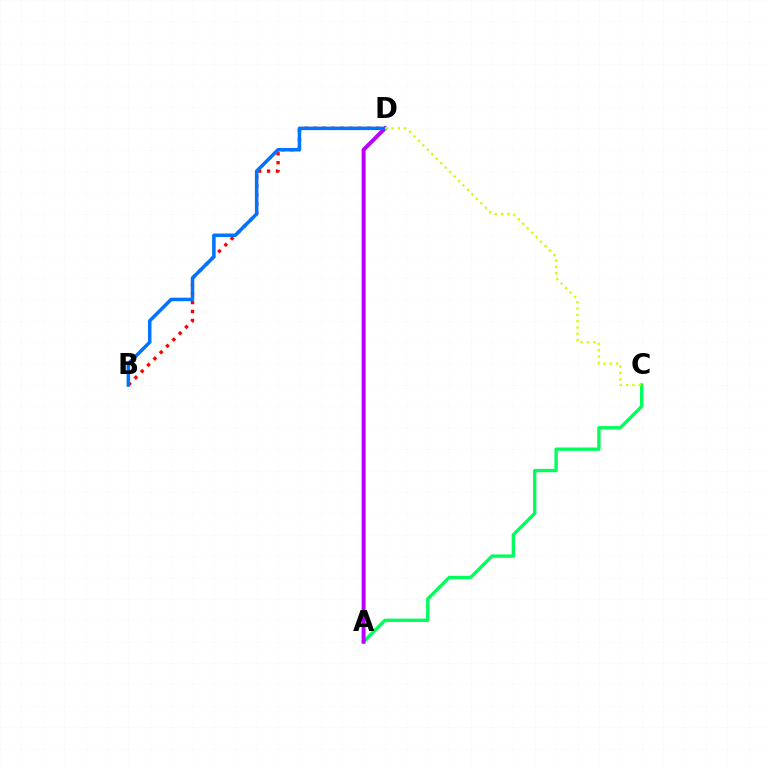{('A', 'C'): [{'color': '#00ff5c', 'line_style': 'solid', 'thickness': 2.41}], ('A', 'D'): [{'color': '#b900ff', 'line_style': 'solid', 'thickness': 2.85}], ('B', 'D'): [{'color': '#ff0000', 'line_style': 'dotted', 'thickness': 2.43}, {'color': '#0074ff', 'line_style': 'solid', 'thickness': 2.54}], ('C', 'D'): [{'color': '#d1ff00', 'line_style': 'dotted', 'thickness': 1.71}]}